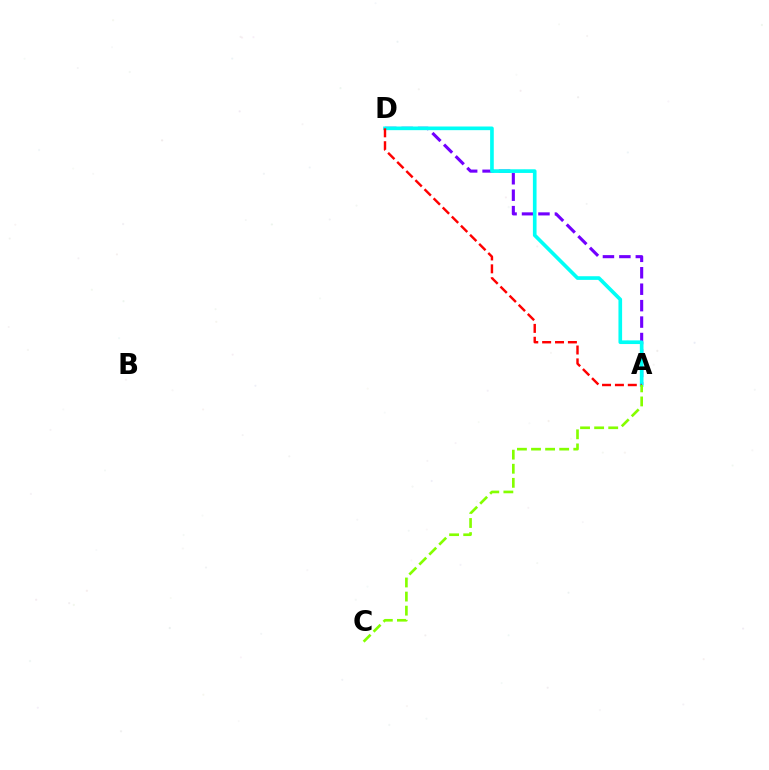{('A', 'D'): [{'color': '#7200ff', 'line_style': 'dashed', 'thickness': 2.23}, {'color': '#00fff6', 'line_style': 'solid', 'thickness': 2.63}, {'color': '#ff0000', 'line_style': 'dashed', 'thickness': 1.75}], ('A', 'C'): [{'color': '#84ff00', 'line_style': 'dashed', 'thickness': 1.91}]}